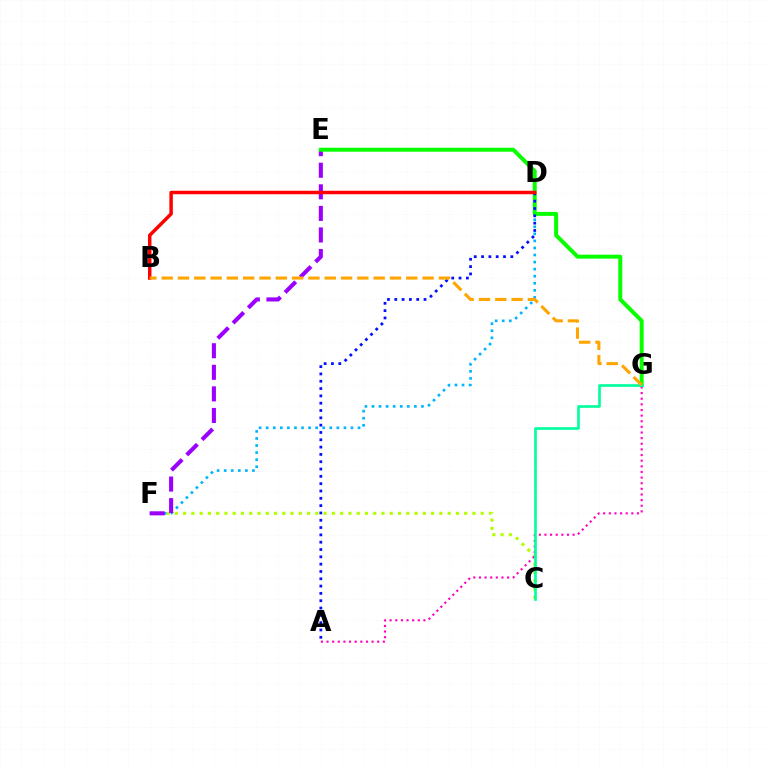{('C', 'F'): [{'color': '#b3ff00', 'line_style': 'dotted', 'thickness': 2.25}], ('D', 'F'): [{'color': '#00b5ff', 'line_style': 'dotted', 'thickness': 1.92}], ('E', 'F'): [{'color': '#9b00ff', 'line_style': 'dashed', 'thickness': 2.93}], ('E', 'G'): [{'color': '#08ff00', 'line_style': 'solid', 'thickness': 2.86}], ('A', 'G'): [{'color': '#ff00bd', 'line_style': 'dotted', 'thickness': 1.53}], ('C', 'G'): [{'color': '#00ff9d', 'line_style': 'solid', 'thickness': 1.91}], ('A', 'D'): [{'color': '#0010ff', 'line_style': 'dotted', 'thickness': 1.99}], ('B', 'D'): [{'color': '#ff0000', 'line_style': 'solid', 'thickness': 2.5}], ('B', 'G'): [{'color': '#ffa500', 'line_style': 'dashed', 'thickness': 2.22}]}